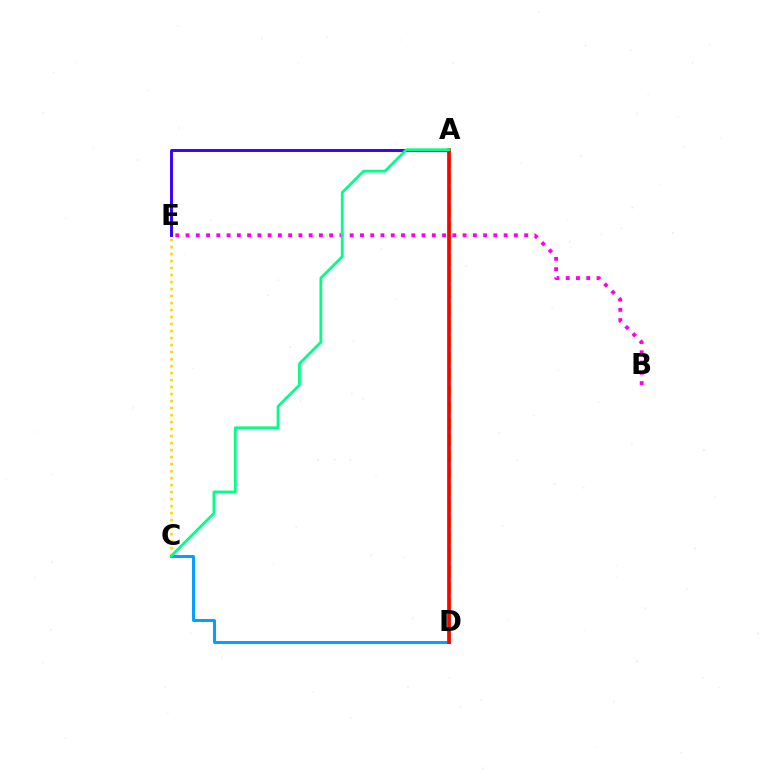{('C', 'E'): [{'color': '#ffd500', 'line_style': 'dotted', 'thickness': 1.9}], ('A', 'E'): [{'color': '#3700ff', 'line_style': 'solid', 'thickness': 2.11}], ('B', 'E'): [{'color': '#ff00ed', 'line_style': 'dotted', 'thickness': 2.79}], ('A', 'D'): [{'color': '#4fff00', 'line_style': 'dashed', 'thickness': 2.23}, {'color': '#ff0000', 'line_style': 'solid', 'thickness': 2.67}], ('C', 'D'): [{'color': '#009eff', 'line_style': 'solid', 'thickness': 2.11}], ('A', 'C'): [{'color': '#00ff86', 'line_style': 'solid', 'thickness': 1.99}]}